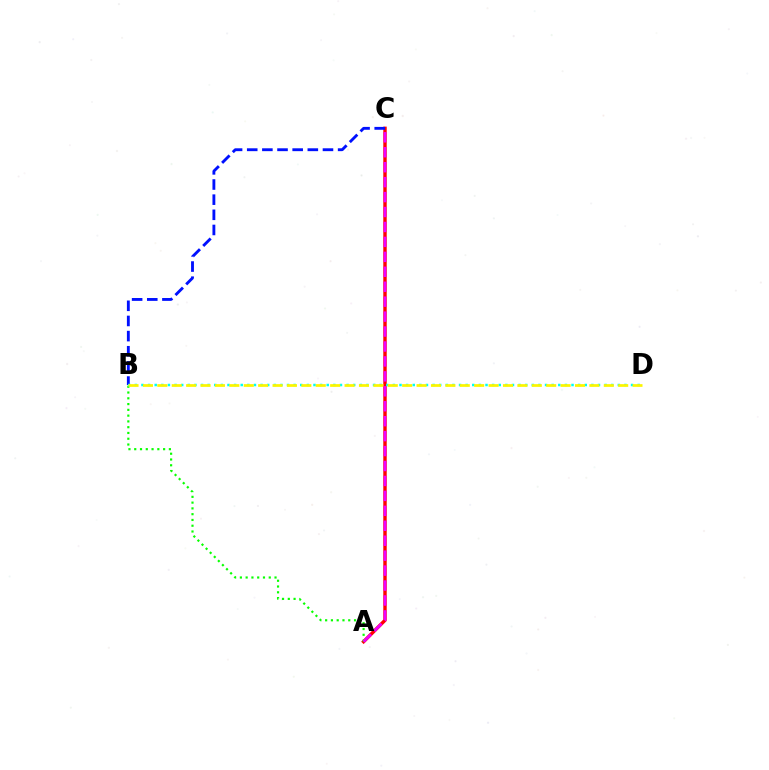{('A', 'C'): [{'color': '#ff0000', 'line_style': 'solid', 'thickness': 2.47}, {'color': '#ee00ff', 'line_style': 'dashed', 'thickness': 2.03}], ('B', 'C'): [{'color': '#0010ff', 'line_style': 'dashed', 'thickness': 2.06}], ('A', 'B'): [{'color': '#08ff00', 'line_style': 'dotted', 'thickness': 1.57}], ('B', 'D'): [{'color': '#00fff6', 'line_style': 'dotted', 'thickness': 1.8}, {'color': '#fcf500', 'line_style': 'dashed', 'thickness': 1.96}]}